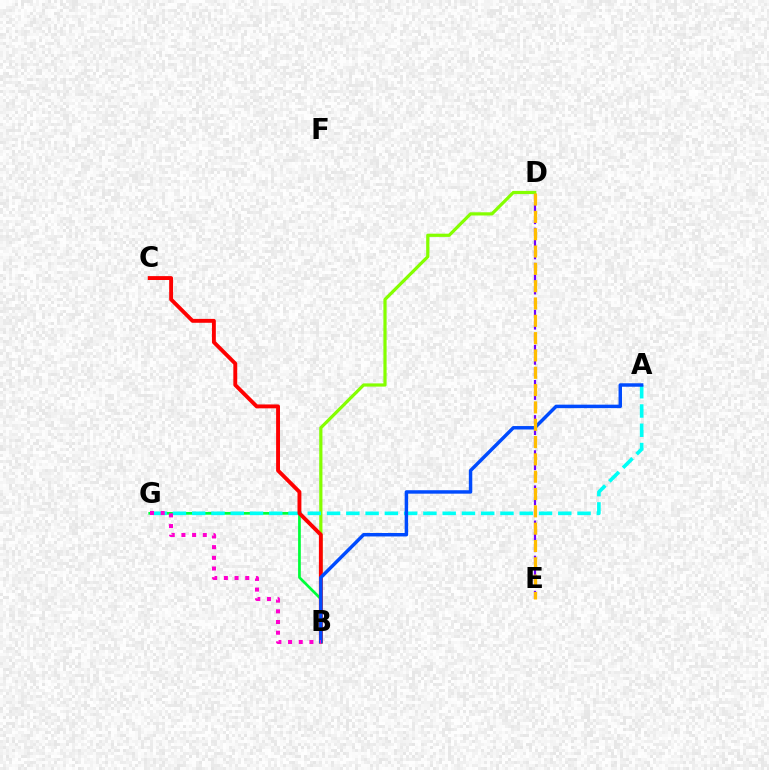{('B', 'G'): [{'color': '#00ff39', 'line_style': 'solid', 'thickness': 1.95}, {'color': '#ff00cf', 'line_style': 'dotted', 'thickness': 2.9}], ('D', 'E'): [{'color': '#7200ff', 'line_style': 'dashed', 'thickness': 1.59}, {'color': '#ffbd00', 'line_style': 'dashed', 'thickness': 2.35}], ('B', 'D'): [{'color': '#84ff00', 'line_style': 'solid', 'thickness': 2.31}], ('A', 'G'): [{'color': '#00fff6', 'line_style': 'dashed', 'thickness': 2.62}], ('B', 'C'): [{'color': '#ff0000', 'line_style': 'solid', 'thickness': 2.8}], ('A', 'B'): [{'color': '#004bff', 'line_style': 'solid', 'thickness': 2.49}]}